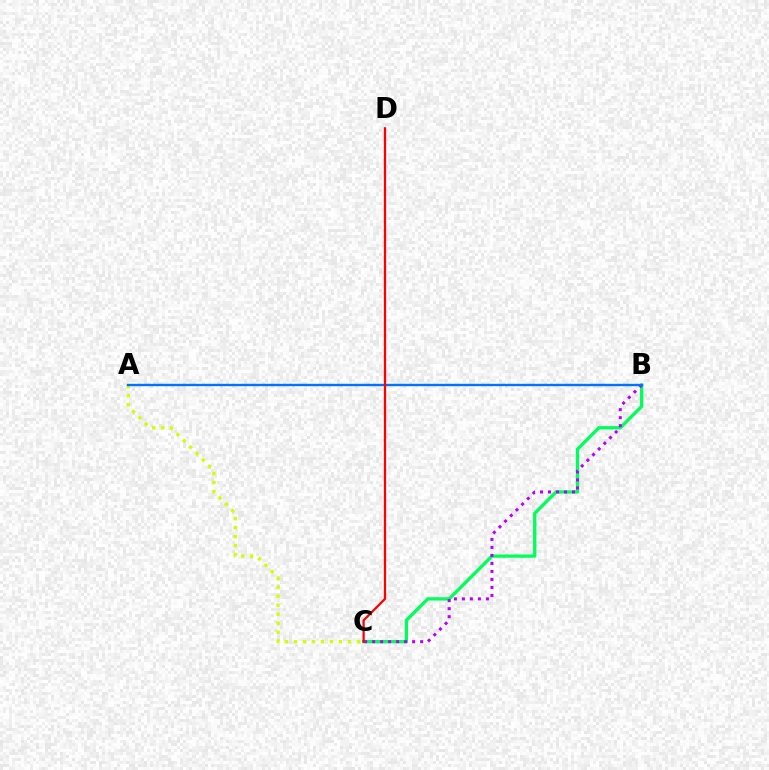{('B', 'C'): [{'color': '#00ff5c', 'line_style': 'solid', 'thickness': 2.38}, {'color': '#b900ff', 'line_style': 'dotted', 'thickness': 2.17}], ('A', 'C'): [{'color': '#d1ff00', 'line_style': 'dotted', 'thickness': 2.44}], ('A', 'B'): [{'color': '#0074ff', 'line_style': 'solid', 'thickness': 1.72}], ('C', 'D'): [{'color': '#ff0000', 'line_style': 'solid', 'thickness': 1.62}]}